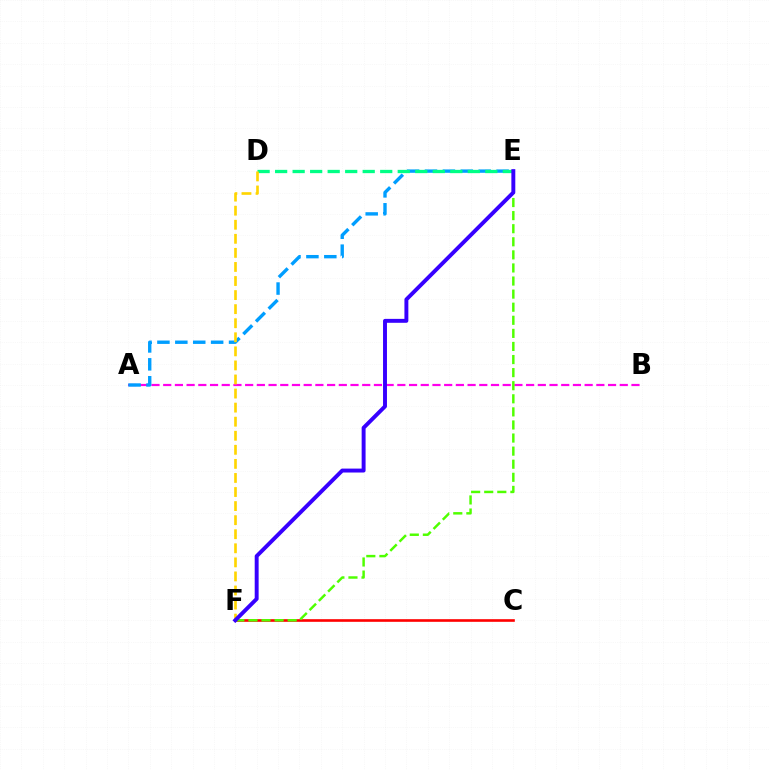{('C', 'F'): [{'color': '#ff0000', 'line_style': 'solid', 'thickness': 1.9}], ('A', 'B'): [{'color': '#ff00ed', 'line_style': 'dashed', 'thickness': 1.59}], ('E', 'F'): [{'color': '#4fff00', 'line_style': 'dashed', 'thickness': 1.78}, {'color': '#3700ff', 'line_style': 'solid', 'thickness': 2.83}], ('A', 'E'): [{'color': '#009eff', 'line_style': 'dashed', 'thickness': 2.43}], ('D', 'E'): [{'color': '#00ff86', 'line_style': 'dashed', 'thickness': 2.38}], ('D', 'F'): [{'color': '#ffd500', 'line_style': 'dashed', 'thickness': 1.91}]}